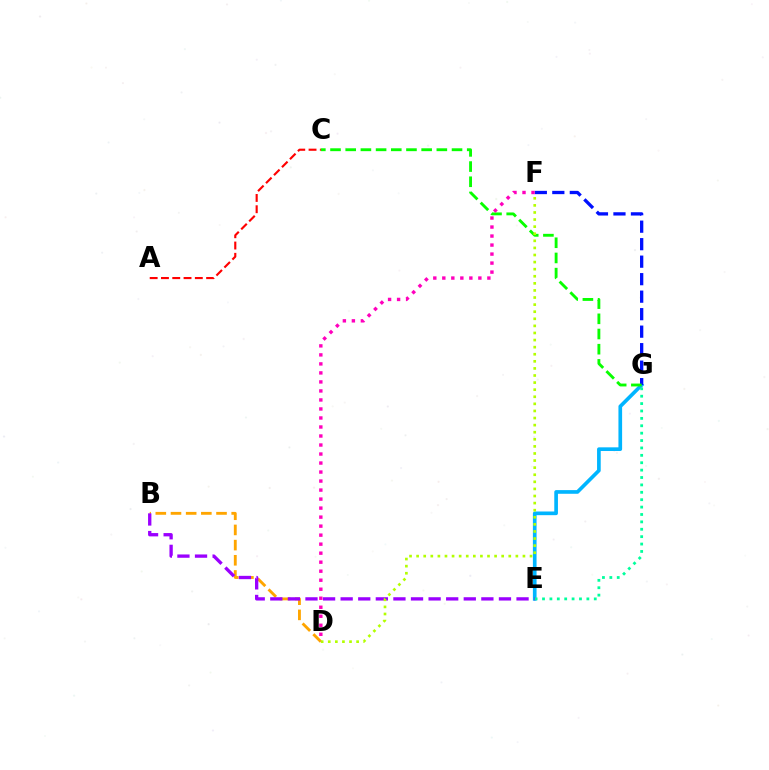{('B', 'D'): [{'color': '#ffa500', 'line_style': 'dashed', 'thickness': 2.06}], ('E', 'G'): [{'color': '#00b5ff', 'line_style': 'solid', 'thickness': 2.64}, {'color': '#00ff9d', 'line_style': 'dotted', 'thickness': 2.01}], ('F', 'G'): [{'color': '#0010ff', 'line_style': 'dashed', 'thickness': 2.38}], ('C', 'G'): [{'color': '#08ff00', 'line_style': 'dashed', 'thickness': 2.06}], ('A', 'C'): [{'color': '#ff0000', 'line_style': 'dashed', 'thickness': 1.53}], ('B', 'E'): [{'color': '#9b00ff', 'line_style': 'dashed', 'thickness': 2.39}], ('D', 'F'): [{'color': '#b3ff00', 'line_style': 'dotted', 'thickness': 1.93}, {'color': '#ff00bd', 'line_style': 'dotted', 'thickness': 2.45}]}